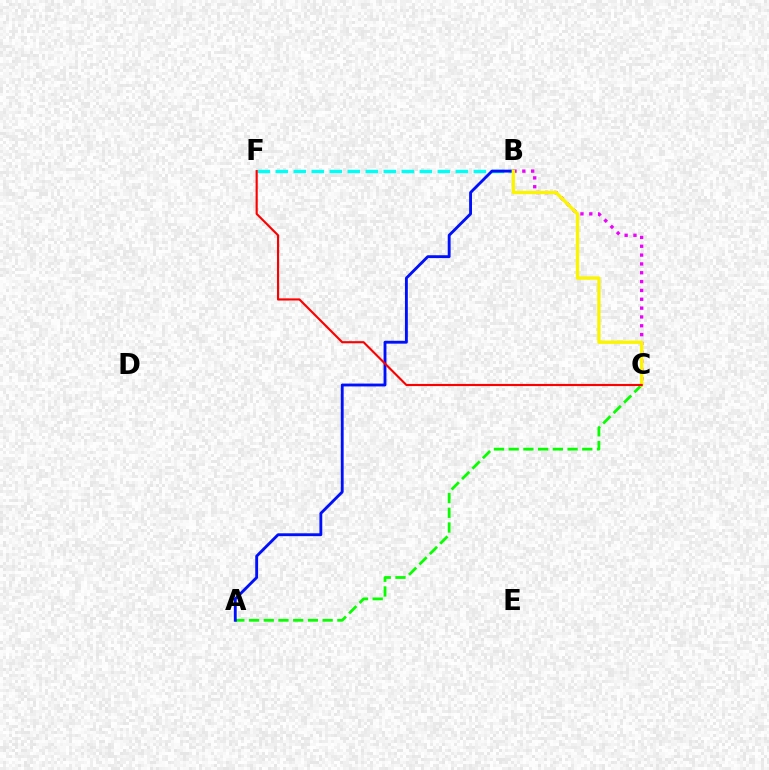{('A', 'C'): [{'color': '#08ff00', 'line_style': 'dashed', 'thickness': 2.0}], ('B', 'F'): [{'color': '#00fff6', 'line_style': 'dashed', 'thickness': 2.45}], ('B', 'C'): [{'color': '#ee00ff', 'line_style': 'dotted', 'thickness': 2.4}, {'color': '#fcf500', 'line_style': 'solid', 'thickness': 2.4}], ('A', 'B'): [{'color': '#0010ff', 'line_style': 'solid', 'thickness': 2.07}], ('C', 'F'): [{'color': '#ff0000', 'line_style': 'solid', 'thickness': 1.54}]}